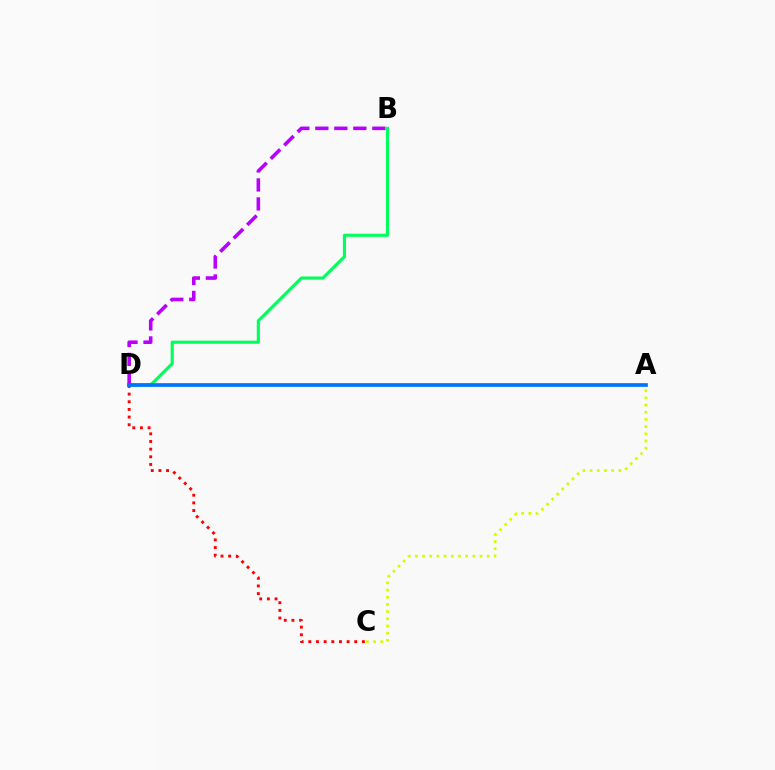{('B', 'D'): [{'color': '#00ff5c', 'line_style': 'solid', 'thickness': 2.25}, {'color': '#b900ff', 'line_style': 'dashed', 'thickness': 2.58}], ('C', 'D'): [{'color': '#ff0000', 'line_style': 'dotted', 'thickness': 2.08}], ('A', 'C'): [{'color': '#d1ff00', 'line_style': 'dotted', 'thickness': 1.95}], ('A', 'D'): [{'color': '#0074ff', 'line_style': 'solid', 'thickness': 2.66}]}